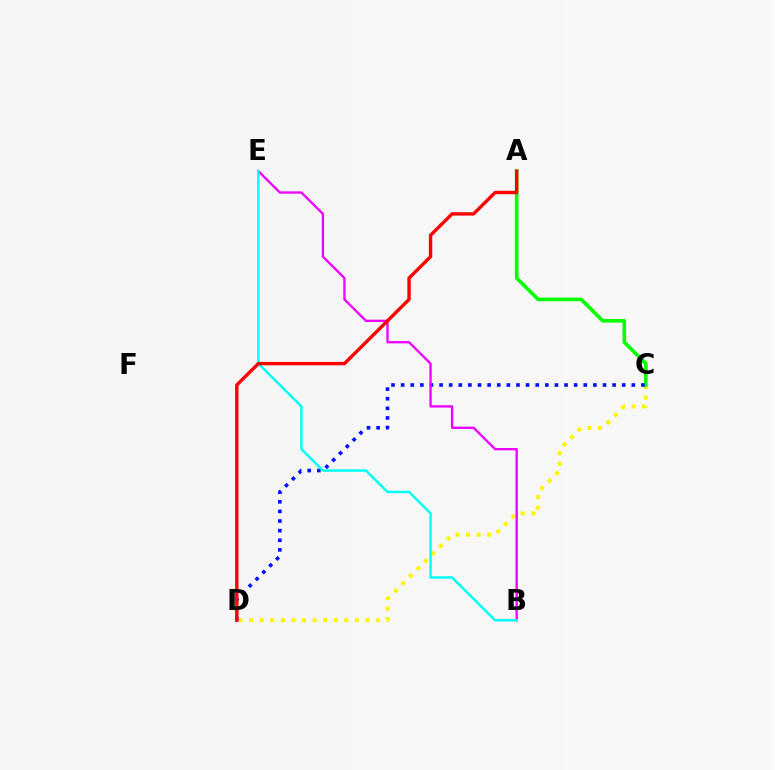{('C', 'D'): [{'color': '#fcf500', 'line_style': 'dotted', 'thickness': 2.88}, {'color': '#0010ff', 'line_style': 'dotted', 'thickness': 2.61}], ('A', 'C'): [{'color': '#08ff00', 'line_style': 'solid', 'thickness': 2.61}], ('B', 'E'): [{'color': '#ee00ff', 'line_style': 'solid', 'thickness': 1.67}, {'color': '#00fff6', 'line_style': 'solid', 'thickness': 1.77}], ('A', 'D'): [{'color': '#ff0000', 'line_style': 'solid', 'thickness': 2.43}]}